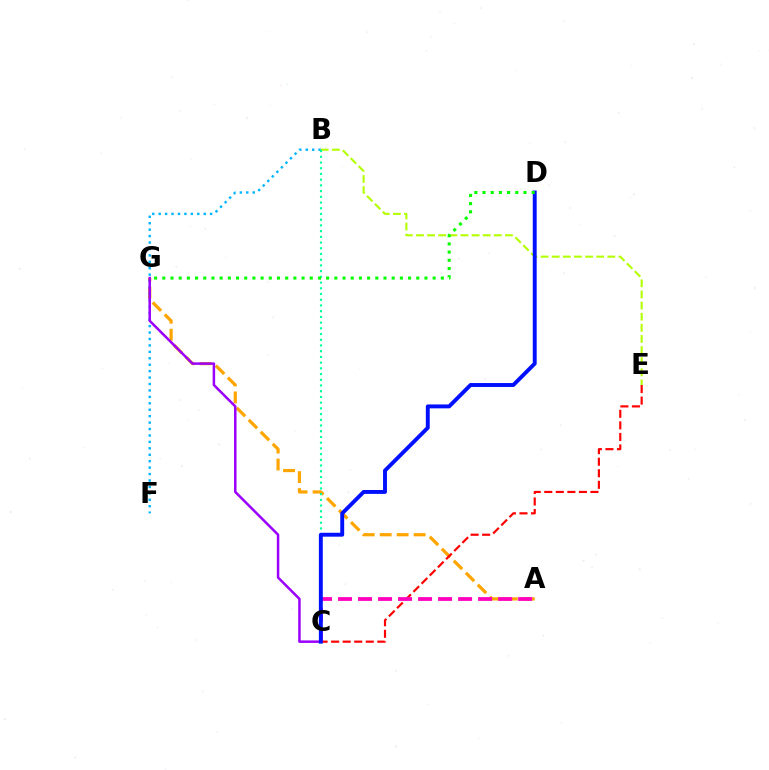{('A', 'G'): [{'color': '#ffa500', 'line_style': 'dashed', 'thickness': 2.31}], ('B', 'F'): [{'color': '#00b5ff', 'line_style': 'dotted', 'thickness': 1.75}], ('C', 'G'): [{'color': '#9b00ff', 'line_style': 'solid', 'thickness': 1.81}], ('B', 'E'): [{'color': '#b3ff00', 'line_style': 'dashed', 'thickness': 1.51}], ('C', 'E'): [{'color': '#ff0000', 'line_style': 'dashed', 'thickness': 1.57}], ('B', 'C'): [{'color': '#00ff9d', 'line_style': 'dotted', 'thickness': 1.55}], ('A', 'C'): [{'color': '#ff00bd', 'line_style': 'dashed', 'thickness': 2.72}], ('C', 'D'): [{'color': '#0010ff', 'line_style': 'solid', 'thickness': 2.81}], ('D', 'G'): [{'color': '#08ff00', 'line_style': 'dotted', 'thickness': 2.23}]}